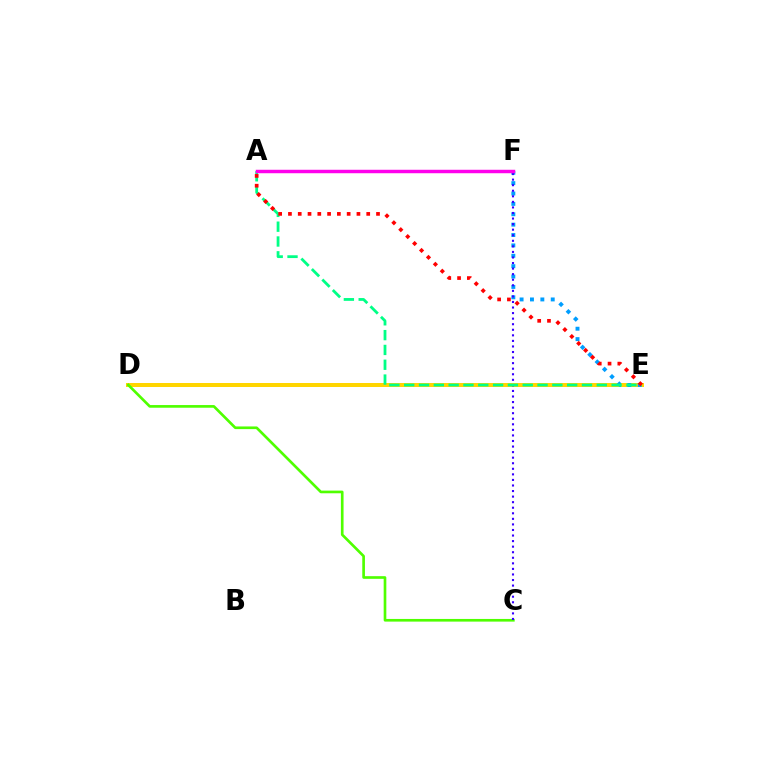{('D', 'E'): [{'color': '#ffd500', 'line_style': 'solid', 'thickness': 2.87}], ('C', 'D'): [{'color': '#4fff00', 'line_style': 'solid', 'thickness': 1.92}], ('E', 'F'): [{'color': '#009eff', 'line_style': 'dotted', 'thickness': 2.82}], ('C', 'F'): [{'color': '#3700ff', 'line_style': 'dotted', 'thickness': 1.51}], ('A', 'E'): [{'color': '#00ff86', 'line_style': 'dashed', 'thickness': 2.01}, {'color': '#ff0000', 'line_style': 'dotted', 'thickness': 2.66}], ('A', 'F'): [{'color': '#ff00ed', 'line_style': 'solid', 'thickness': 2.49}]}